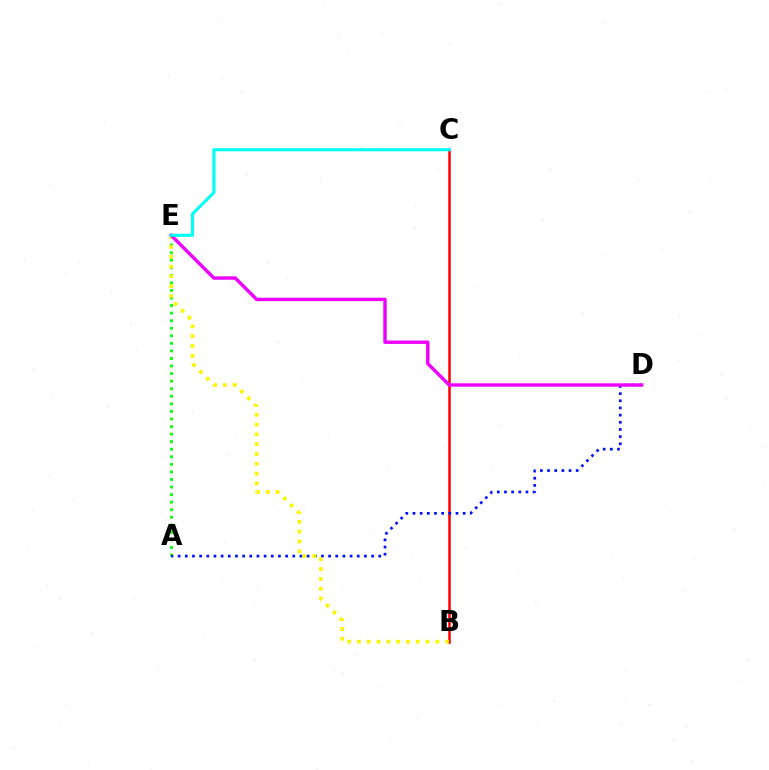{('A', 'E'): [{'color': '#08ff00', 'line_style': 'dotted', 'thickness': 2.05}], ('B', 'C'): [{'color': '#ff0000', 'line_style': 'solid', 'thickness': 1.81}], ('A', 'D'): [{'color': '#0010ff', 'line_style': 'dotted', 'thickness': 1.95}], ('B', 'E'): [{'color': '#fcf500', 'line_style': 'dotted', 'thickness': 2.67}], ('D', 'E'): [{'color': '#ee00ff', 'line_style': 'solid', 'thickness': 2.45}], ('C', 'E'): [{'color': '#00fff6', 'line_style': 'solid', 'thickness': 2.23}]}